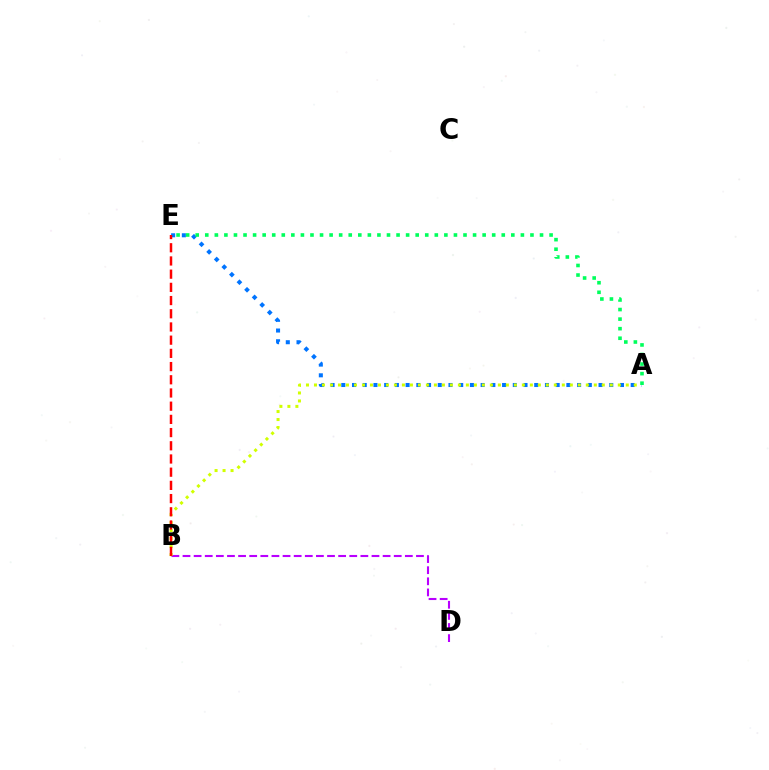{('A', 'E'): [{'color': '#0074ff', 'line_style': 'dotted', 'thickness': 2.91}, {'color': '#00ff5c', 'line_style': 'dotted', 'thickness': 2.6}], ('B', 'D'): [{'color': '#b900ff', 'line_style': 'dashed', 'thickness': 1.51}], ('A', 'B'): [{'color': '#d1ff00', 'line_style': 'dotted', 'thickness': 2.17}], ('B', 'E'): [{'color': '#ff0000', 'line_style': 'dashed', 'thickness': 1.79}]}